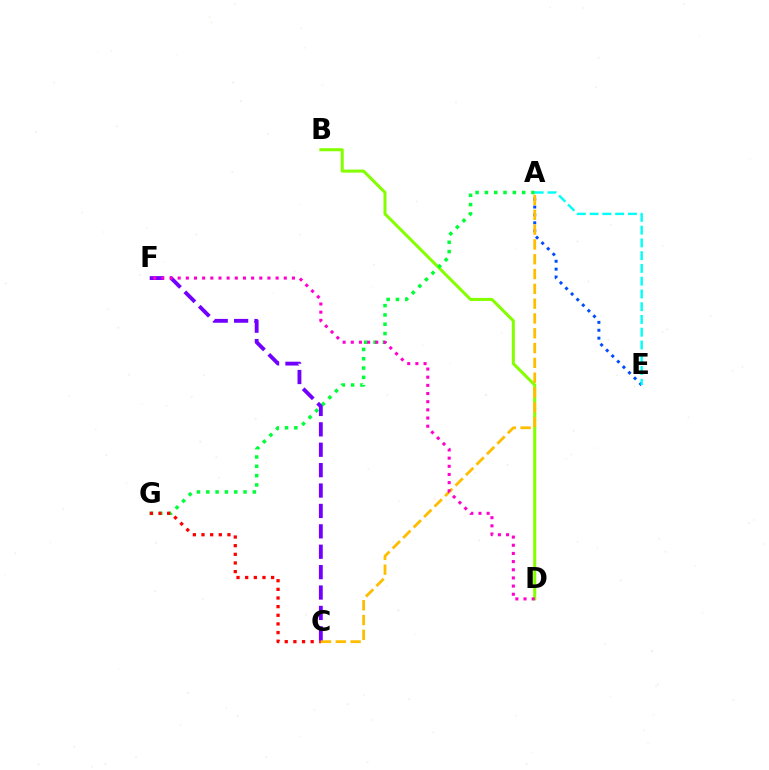{('B', 'D'): [{'color': '#84ff00', 'line_style': 'solid', 'thickness': 2.18}], ('A', 'E'): [{'color': '#004bff', 'line_style': 'dotted', 'thickness': 2.14}, {'color': '#00fff6', 'line_style': 'dashed', 'thickness': 1.73}], ('A', 'G'): [{'color': '#00ff39', 'line_style': 'dotted', 'thickness': 2.53}], ('C', 'G'): [{'color': '#ff0000', 'line_style': 'dotted', 'thickness': 2.35}], ('A', 'C'): [{'color': '#ffbd00', 'line_style': 'dashed', 'thickness': 2.01}], ('C', 'F'): [{'color': '#7200ff', 'line_style': 'dashed', 'thickness': 2.77}], ('D', 'F'): [{'color': '#ff00cf', 'line_style': 'dotted', 'thickness': 2.22}]}